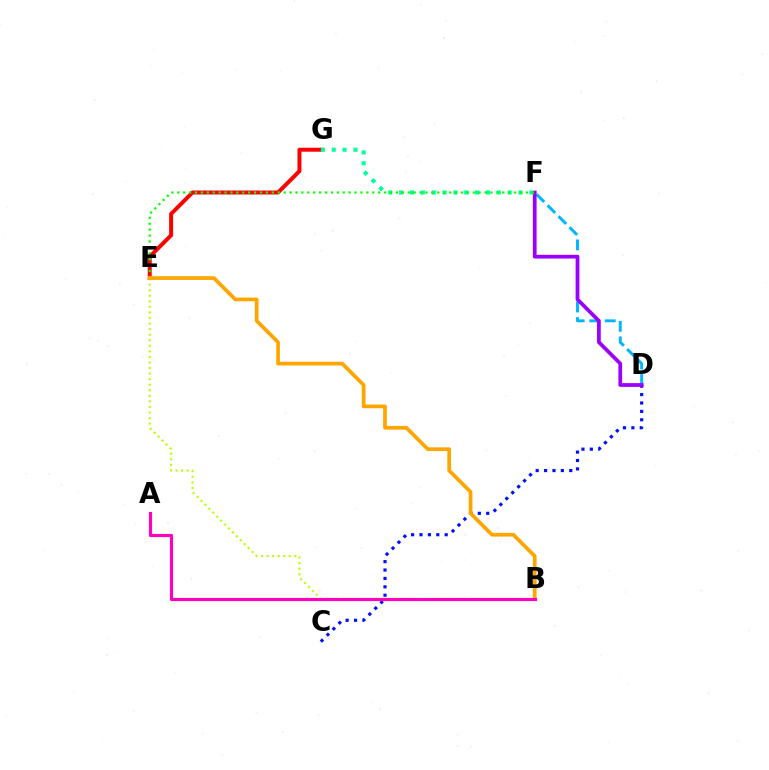{('D', 'F'): [{'color': '#00b5ff', 'line_style': 'dashed', 'thickness': 2.11}, {'color': '#9b00ff', 'line_style': 'solid', 'thickness': 2.7}], ('C', 'D'): [{'color': '#0010ff', 'line_style': 'dotted', 'thickness': 2.28}], ('E', 'G'): [{'color': '#ff0000', 'line_style': 'solid', 'thickness': 2.85}], ('B', 'E'): [{'color': '#b3ff00', 'line_style': 'dotted', 'thickness': 1.51}, {'color': '#ffa500', 'line_style': 'solid', 'thickness': 2.68}], ('F', 'G'): [{'color': '#00ff9d', 'line_style': 'dotted', 'thickness': 2.95}], ('E', 'F'): [{'color': '#08ff00', 'line_style': 'dotted', 'thickness': 1.61}], ('A', 'B'): [{'color': '#ff00bd', 'line_style': 'solid', 'thickness': 2.28}]}